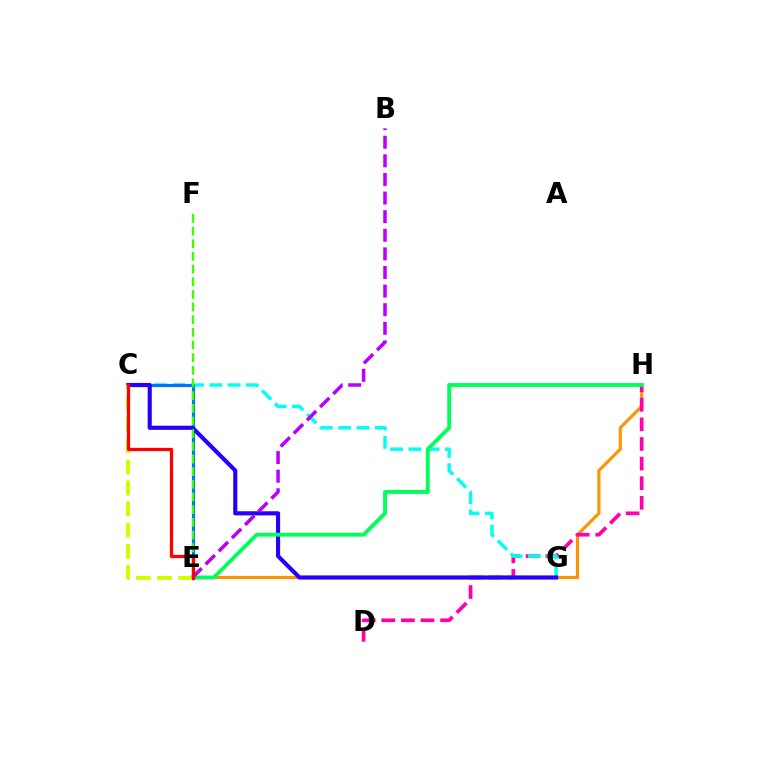{('E', 'H'): [{'color': '#ff9400', 'line_style': 'solid', 'thickness': 2.27}, {'color': '#00ff5c', 'line_style': 'solid', 'thickness': 2.79}], ('D', 'H'): [{'color': '#ff00ac', 'line_style': 'dashed', 'thickness': 2.66}], ('C', 'G'): [{'color': '#00fff6', 'line_style': 'dashed', 'thickness': 2.49}, {'color': '#2500ff', 'line_style': 'solid', 'thickness': 2.97}], ('C', 'E'): [{'color': '#0074ff', 'line_style': 'solid', 'thickness': 2.28}, {'color': '#d1ff00', 'line_style': 'dashed', 'thickness': 2.87}, {'color': '#ff0000', 'line_style': 'solid', 'thickness': 2.35}], ('E', 'F'): [{'color': '#3dff00', 'line_style': 'dashed', 'thickness': 1.72}], ('B', 'E'): [{'color': '#b900ff', 'line_style': 'dashed', 'thickness': 2.53}]}